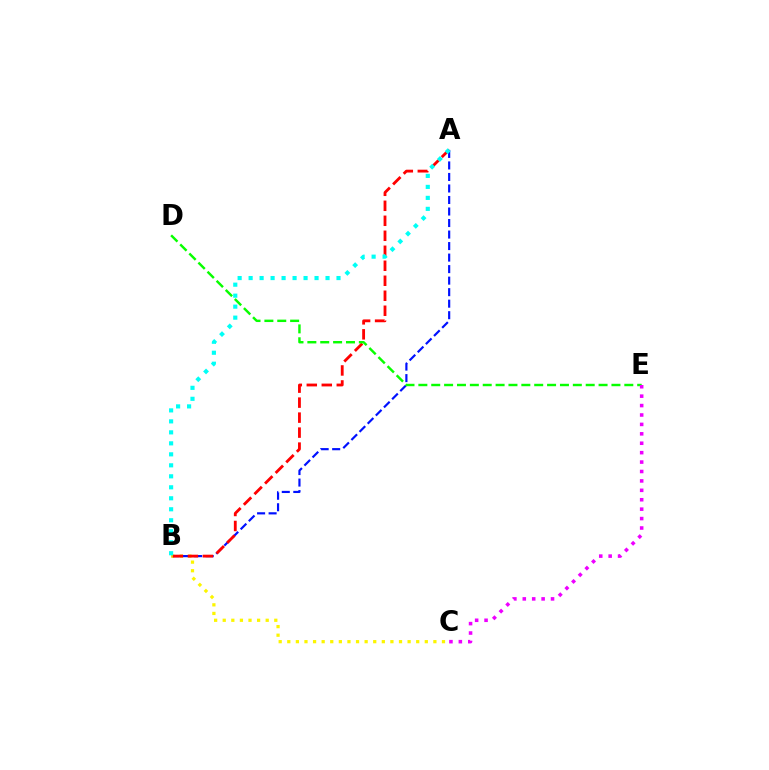{('A', 'B'): [{'color': '#0010ff', 'line_style': 'dashed', 'thickness': 1.56}, {'color': '#ff0000', 'line_style': 'dashed', 'thickness': 2.04}, {'color': '#00fff6', 'line_style': 'dotted', 'thickness': 2.99}], ('B', 'C'): [{'color': '#fcf500', 'line_style': 'dotted', 'thickness': 2.34}], ('D', 'E'): [{'color': '#08ff00', 'line_style': 'dashed', 'thickness': 1.75}], ('C', 'E'): [{'color': '#ee00ff', 'line_style': 'dotted', 'thickness': 2.56}]}